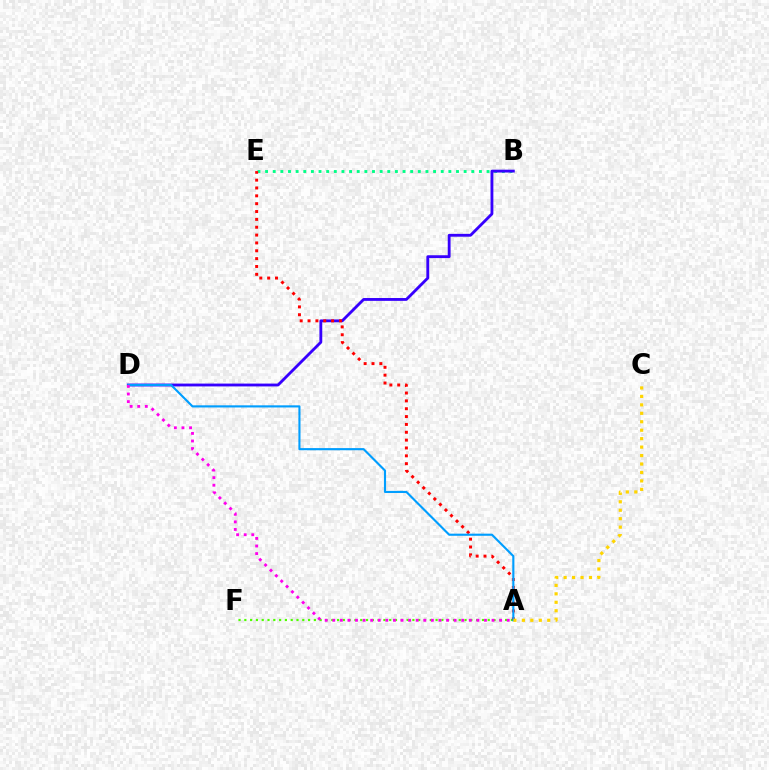{('B', 'E'): [{'color': '#00ff86', 'line_style': 'dotted', 'thickness': 2.07}], ('A', 'F'): [{'color': '#4fff00', 'line_style': 'dotted', 'thickness': 1.57}], ('B', 'D'): [{'color': '#3700ff', 'line_style': 'solid', 'thickness': 2.05}], ('A', 'E'): [{'color': '#ff0000', 'line_style': 'dotted', 'thickness': 2.13}], ('A', 'D'): [{'color': '#009eff', 'line_style': 'solid', 'thickness': 1.53}, {'color': '#ff00ed', 'line_style': 'dotted', 'thickness': 2.06}], ('A', 'C'): [{'color': '#ffd500', 'line_style': 'dotted', 'thickness': 2.3}]}